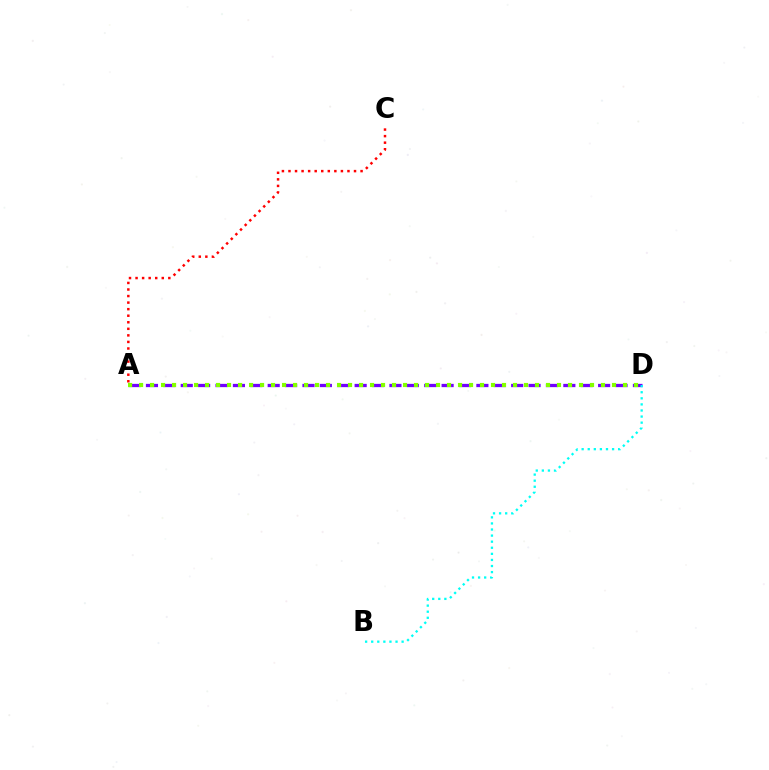{('A', 'D'): [{'color': '#7200ff', 'line_style': 'dashed', 'thickness': 2.36}, {'color': '#84ff00', 'line_style': 'dotted', 'thickness': 2.99}], ('A', 'C'): [{'color': '#ff0000', 'line_style': 'dotted', 'thickness': 1.78}], ('B', 'D'): [{'color': '#00fff6', 'line_style': 'dotted', 'thickness': 1.65}]}